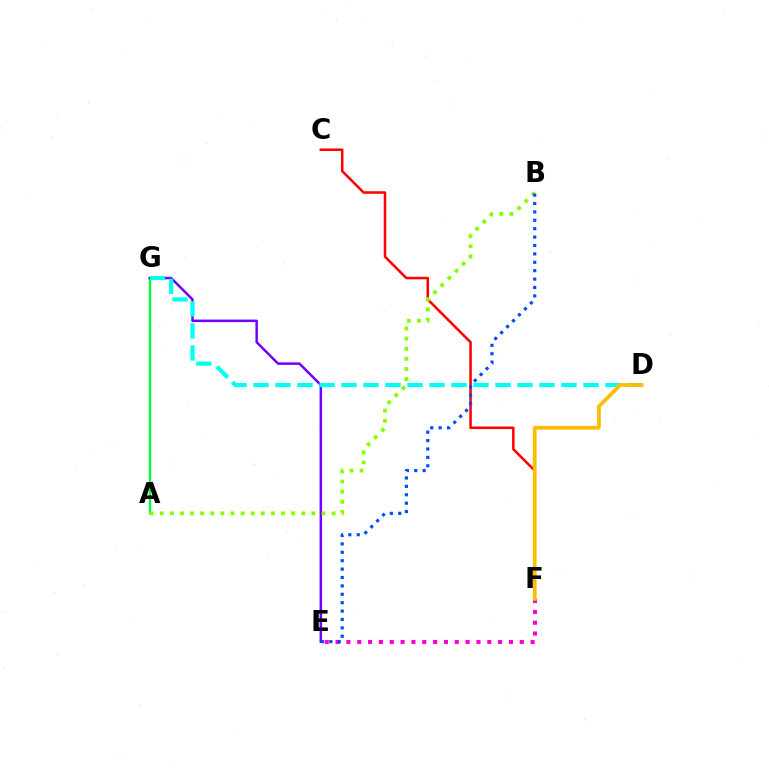{('A', 'G'): [{'color': '#00ff39', 'line_style': 'solid', 'thickness': 1.7}], ('E', 'F'): [{'color': '#ff00cf', 'line_style': 'dotted', 'thickness': 2.94}], ('C', 'F'): [{'color': '#ff0000', 'line_style': 'solid', 'thickness': 1.82}], ('E', 'G'): [{'color': '#7200ff', 'line_style': 'solid', 'thickness': 1.8}], ('A', 'B'): [{'color': '#84ff00', 'line_style': 'dotted', 'thickness': 2.75}], ('B', 'E'): [{'color': '#004bff', 'line_style': 'dotted', 'thickness': 2.28}], ('D', 'G'): [{'color': '#00fff6', 'line_style': 'dashed', 'thickness': 2.99}], ('D', 'F'): [{'color': '#ffbd00', 'line_style': 'solid', 'thickness': 2.69}]}